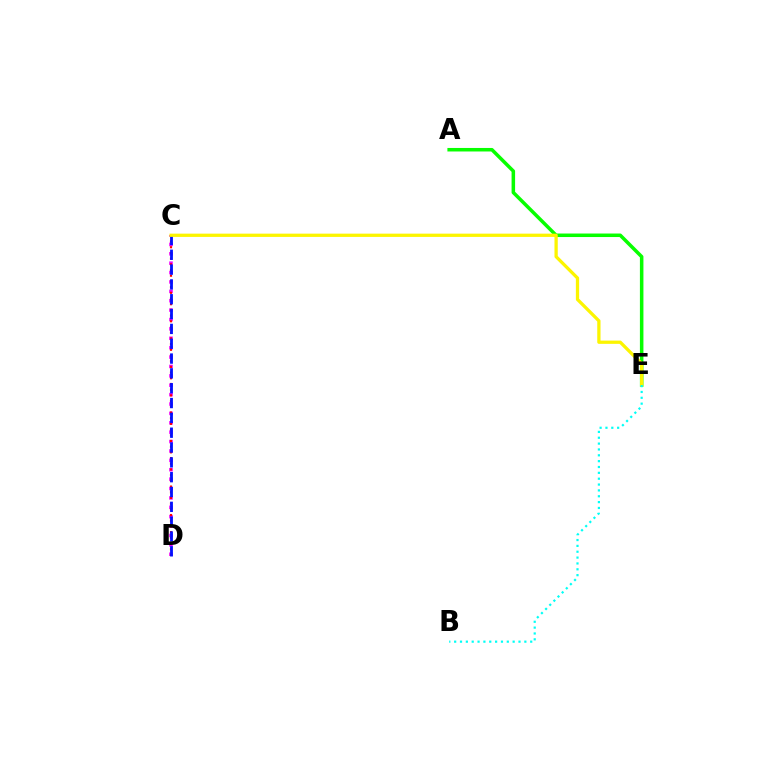{('C', 'D'): [{'color': '#ee00ff', 'line_style': 'dotted', 'thickness': 2.55}, {'color': '#ff0000', 'line_style': 'dotted', 'thickness': 1.55}, {'color': '#0010ff', 'line_style': 'dashed', 'thickness': 2.01}], ('A', 'E'): [{'color': '#08ff00', 'line_style': 'solid', 'thickness': 2.53}], ('C', 'E'): [{'color': '#fcf500', 'line_style': 'solid', 'thickness': 2.35}], ('B', 'E'): [{'color': '#00fff6', 'line_style': 'dotted', 'thickness': 1.59}]}